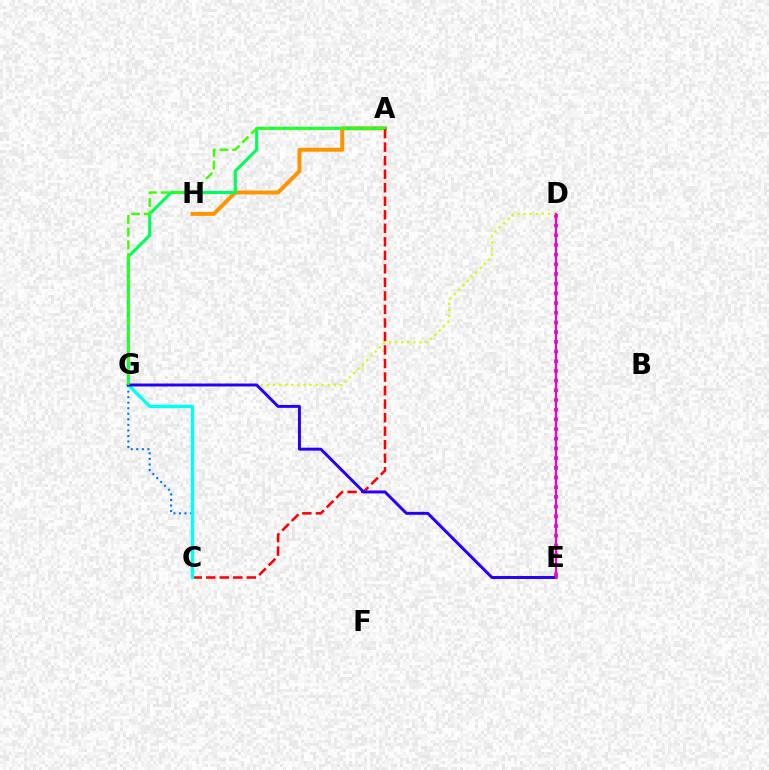{('A', 'H'): [{'color': '#ff9400', 'line_style': 'solid', 'thickness': 2.84}], ('C', 'G'): [{'color': '#0074ff', 'line_style': 'dotted', 'thickness': 1.51}, {'color': '#00fff6', 'line_style': 'solid', 'thickness': 2.42}], ('D', 'E'): [{'color': '#b900ff', 'line_style': 'dotted', 'thickness': 2.63}, {'color': '#ff00ac', 'line_style': 'solid', 'thickness': 1.55}], ('D', 'G'): [{'color': '#d1ff00', 'line_style': 'dotted', 'thickness': 1.65}], ('A', 'G'): [{'color': '#00ff5c', 'line_style': 'solid', 'thickness': 2.24}, {'color': '#3dff00', 'line_style': 'dashed', 'thickness': 1.73}], ('A', 'C'): [{'color': '#ff0000', 'line_style': 'dashed', 'thickness': 1.84}], ('E', 'G'): [{'color': '#2500ff', 'line_style': 'solid', 'thickness': 2.13}]}